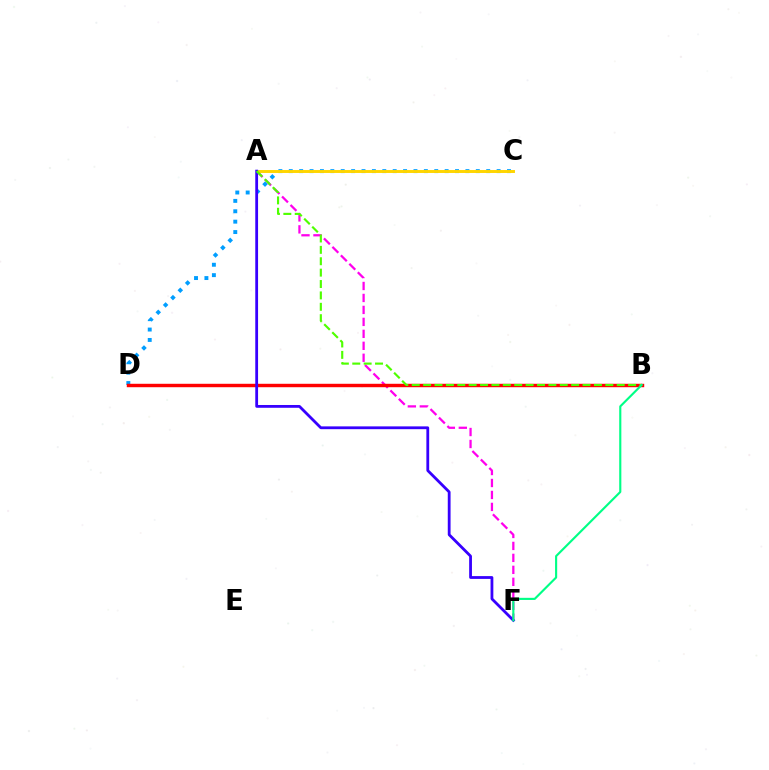{('A', 'F'): [{'color': '#ff00ed', 'line_style': 'dashed', 'thickness': 1.63}, {'color': '#3700ff', 'line_style': 'solid', 'thickness': 2.01}], ('C', 'D'): [{'color': '#009eff', 'line_style': 'dotted', 'thickness': 2.82}], ('B', 'D'): [{'color': '#ff0000', 'line_style': 'solid', 'thickness': 2.47}], ('A', 'C'): [{'color': '#ffd500', 'line_style': 'solid', 'thickness': 2.11}], ('A', 'B'): [{'color': '#4fff00', 'line_style': 'dashed', 'thickness': 1.55}], ('B', 'F'): [{'color': '#00ff86', 'line_style': 'solid', 'thickness': 1.53}]}